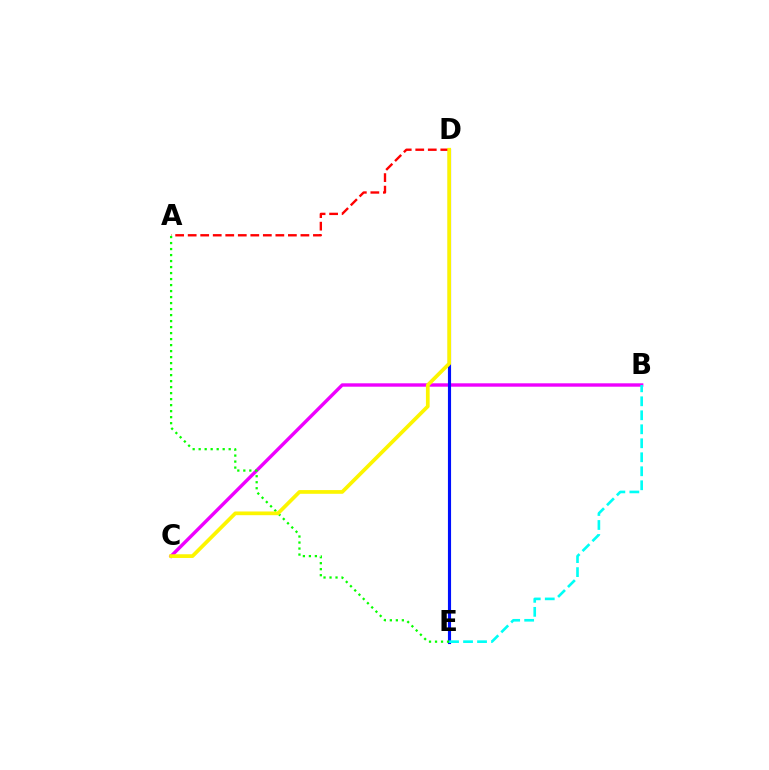{('B', 'C'): [{'color': '#ee00ff', 'line_style': 'solid', 'thickness': 2.45}], ('A', 'D'): [{'color': '#ff0000', 'line_style': 'dashed', 'thickness': 1.7}], ('D', 'E'): [{'color': '#0010ff', 'line_style': 'solid', 'thickness': 2.26}], ('A', 'E'): [{'color': '#08ff00', 'line_style': 'dotted', 'thickness': 1.63}], ('C', 'D'): [{'color': '#fcf500', 'line_style': 'solid', 'thickness': 2.67}], ('B', 'E'): [{'color': '#00fff6', 'line_style': 'dashed', 'thickness': 1.9}]}